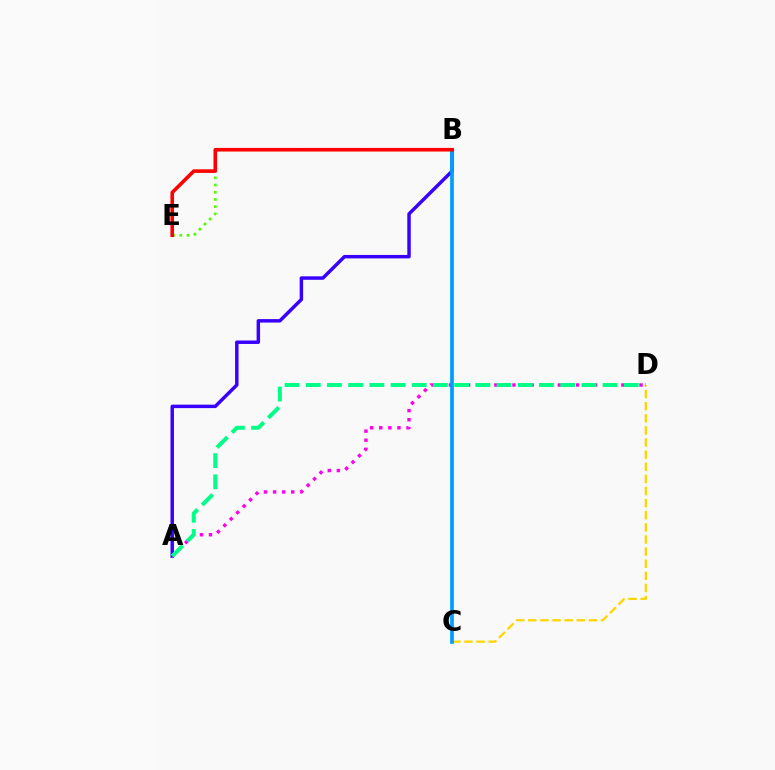{('B', 'E'): [{'color': '#4fff00', 'line_style': 'dotted', 'thickness': 1.96}, {'color': '#ff0000', 'line_style': 'solid', 'thickness': 2.59}], ('C', 'D'): [{'color': '#ffd500', 'line_style': 'dashed', 'thickness': 1.65}], ('A', 'B'): [{'color': '#3700ff', 'line_style': 'solid', 'thickness': 2.49}], ('A', 'D'): [{'color': '#ff00ed', 'line_style': 'dotted', 'thickness': 2.47}, {'color': '#00ff86', 'line_style': 'dashed', 'thickness': 2.88}], ('B', 'C'): [{'color': '#009eff', 'line_style': 'solid', 'thickness': 2.68}]}